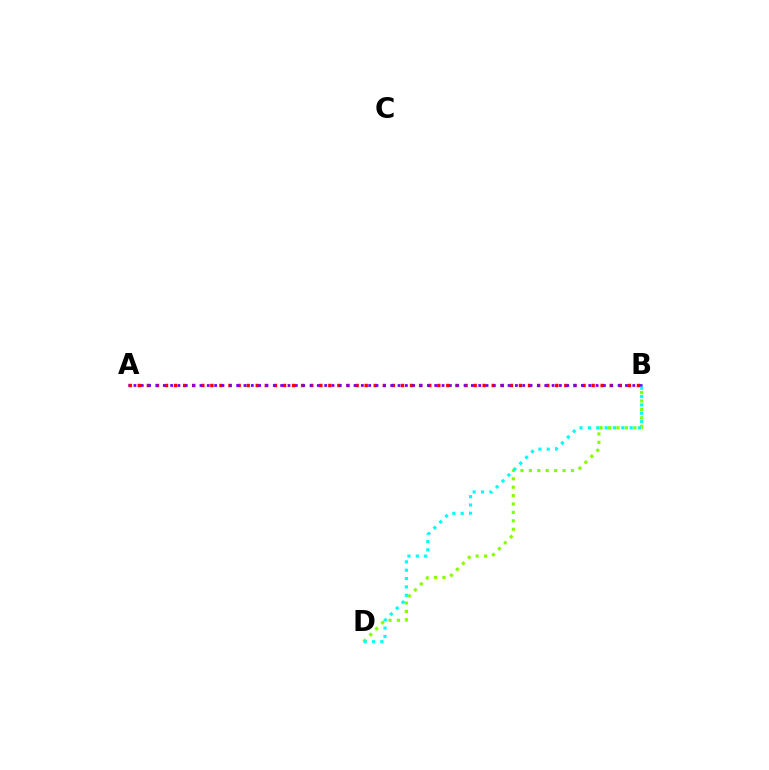{('A', 'B'): [{'color': '#ff0000', 'line_style': 'dotted', 'thickness': 2.47}, {'color': '#7200ff', 'line_style': 'dotted', 'thickness': 1.99}], ('B', 'D'): [{'color': '#84ff00', 'line_style': 'dotted', 'thickness': 2.29}, {'color': '#00fff6', 'line_style': 'dotted', 'thickness': 2.27}]}